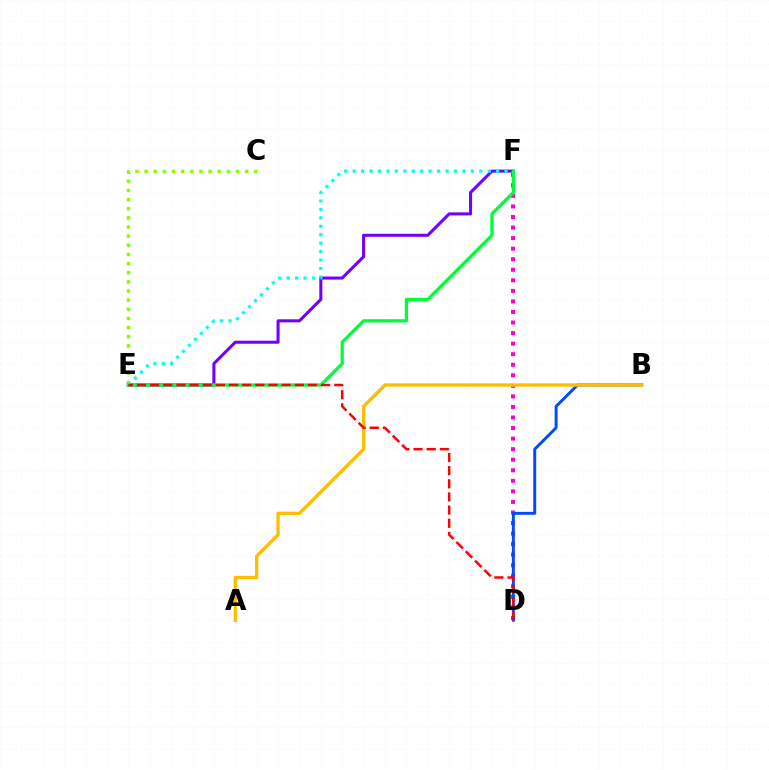{('C', 'E'): [{'color': '#84ff00', 'line_style': 'dotted', 'thickness': 2.48}], ('E', 'F'): [{'color': '#7200ff', 'line_style': 'solid', 'thickness': 2.2}, {'color': '#00ff39', 'line_style': 'solid', 'thickness': 2.35}, {'color': '#00fff6', 'line_style': 'dotted', 'thickness': 2.29}], ('D', 'F'): [{'color': '#ff00cf', 'line_style': 'dotted', 'thickness': 2.87}], ('B', 'D'): [{'color': '#004bff', 'line_style': 'solid', 'thickness': 2.12}], ('A', 'B'): [{'color': '#ffbd00', 'line_style': 'solid', 'thickness': 2.39}], ('D', 'E'): [{'color': '#ff0000', 'line_style': 'dashed', 'thickness': 1.79}]}